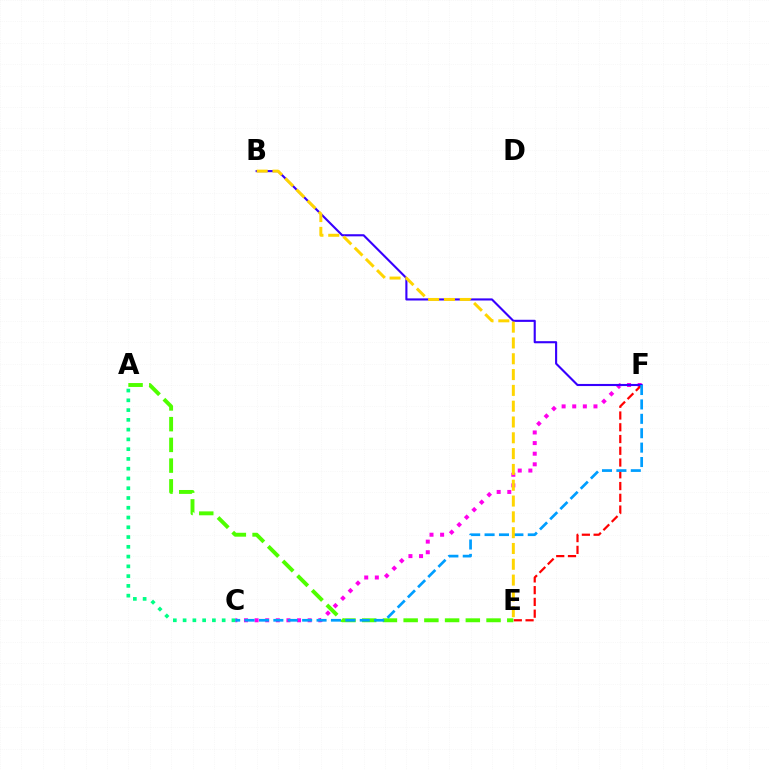{('C', 'F'): [{'color': '#ff00ed', 'line_style': 'dotted', 'thickness': 2.88}, {'color': '#009eff', 'line_style': 'dashed', 'thickness': 1.96}], ('E', 'F'): [{'color': '#ff0000', 'line_style': 'dashed', 'thickness': 1.6}], ('A', 'E'): [{'color': '#4fff00', 'line_style': 'dashed', 'thickness': 2.82}], ('B', 'F'): [{'color': '#3700ff', 'line_style': 'solid', 'thickness': 1.52}], ('B', 'E'): [{'color': '#ffd500', 'line_style': 'dashed', 'thickness': 2.15}], ('A', 'C'): [{'color': '#00ff86', 'line_style': 'dotted', 'thickness': 2.65}]}